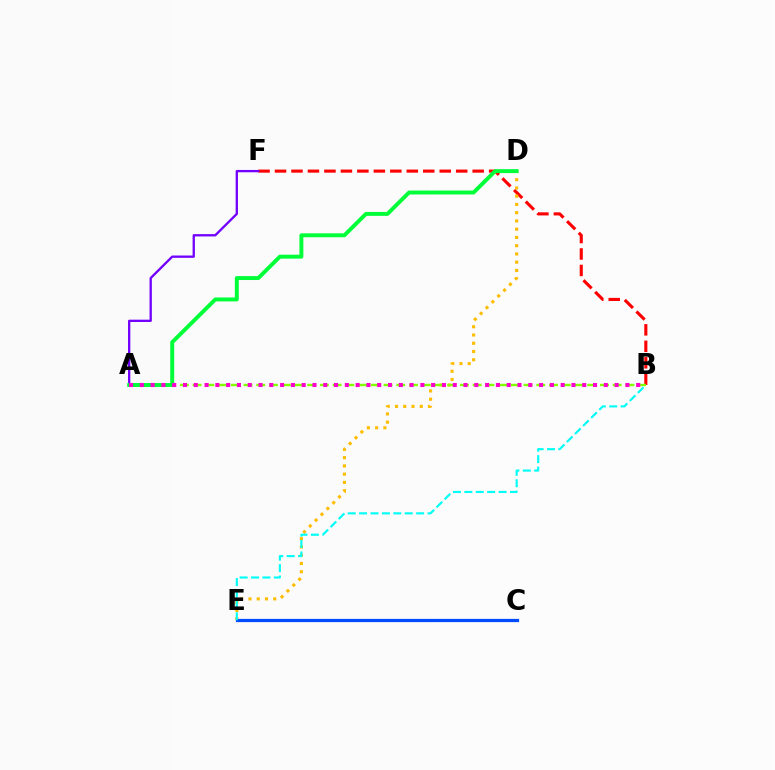{('B', 'F'): [{'color': '#ff0000', 'line_style': 'dashed', 'thickness': 2.24}], ('D', 'E'): [{'color': '#ffbd00', 'line_style': 'dotted', 'thickness': 2.24}], ('A', 'F'): [{'color': '#7200ff', 'line_style': 'solid', 'thickness': 1.67}], ('C', 'E'): [{'color': '#004bff', 'line_style': 'solid', 'thickness': 2.32}], ('A', 'B'): [{'color': '#84ff00', 'line_style': 'dashed', 'thickness': 1.73}, {'color': '#ff00cf', 'line_style': 'dotted', 'thickness': 2.93}], ('B', 'E'): [{'color': '#00fff6', 'line_style': 'dashed', 'thickness': 1.55}], ('A', 'D'): [{'color': '#00ff39', 'line_style': 'solid', 'thickness': 2.83}]}